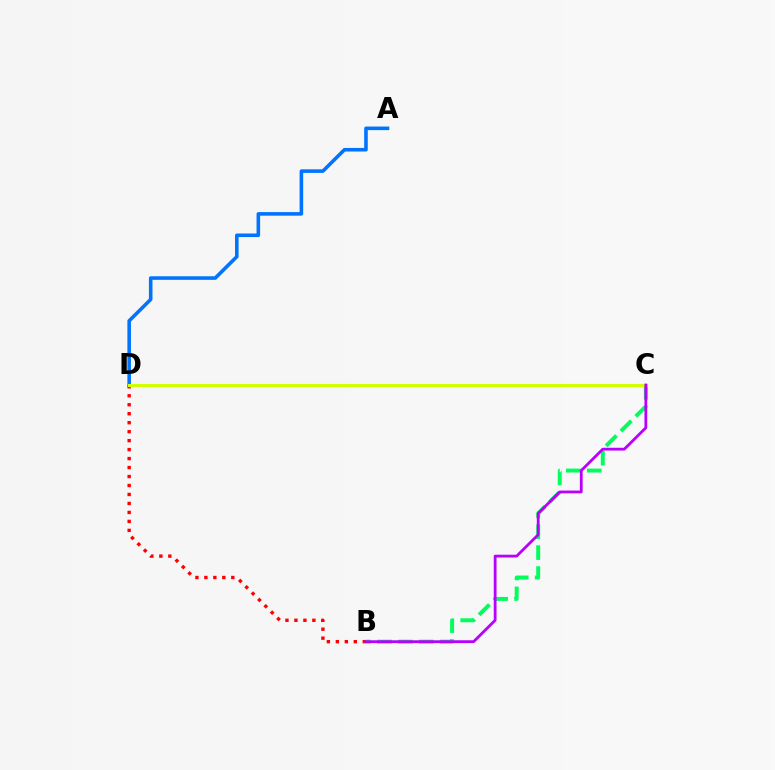{('B', 'D'): [{'color': '#ff0000', 'line_style': 'dotted', 'thickness': 2.44}], ('A', 'D'): [{'color': '#0074ff', 'line_style': 'solid', 'thickness': 2.58}], ('B', 'C'): [{'color': '#00ff5c', 'line_style': 'dashed', 'thickness': 2.84}, {'color': '#b900ff', 'line_style': 'solid', 'thickness': 2.01}], ('C', 'D'): [{'color': '#d1ff00', 'line_style': 'solid', 'thickness': 2.21}]}